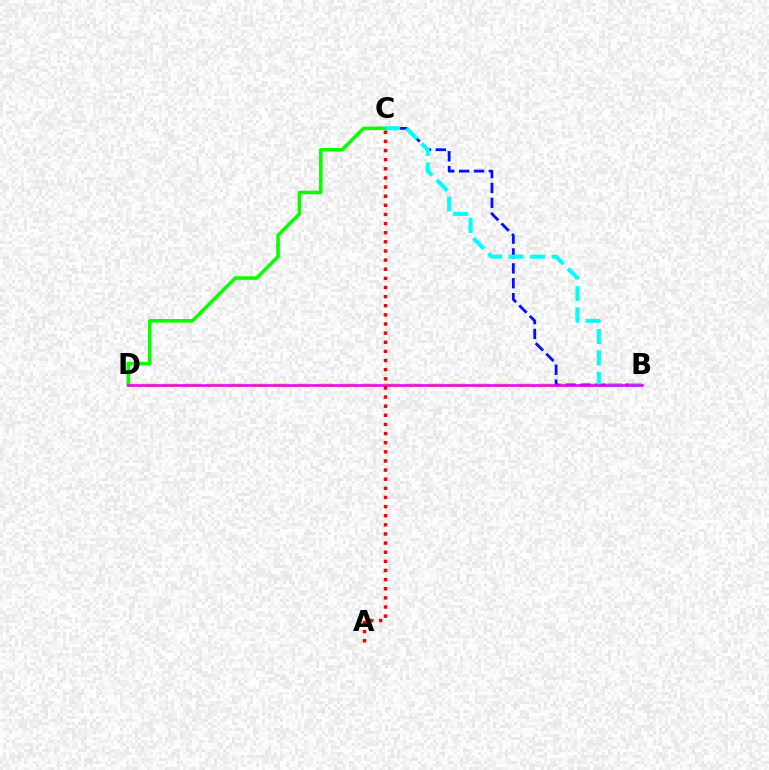{('B', 'D'): [{'color': '#fcf500', 'line_style': 'dashed', 'thickness': 3.0}, {'color': '#ee00ff', 'line_style': 'solid', 'thickness': 1.88}], ('B', 'C'): [{'color': '#0010ff', 'line_style': 'dashed', 'thickness': 2.02}, {'color': '#00fff6', 'line_style': 'dashed', 'thickness': 2.91}], ('C', 'D'): [{'color': '#08ff00', 'line_style': 'solid', 'thickness': 2.58}], ('A', 'C'): [{'color': '#ff0000', 'line_style': 'dotted', 'thickness': 2.48}]}